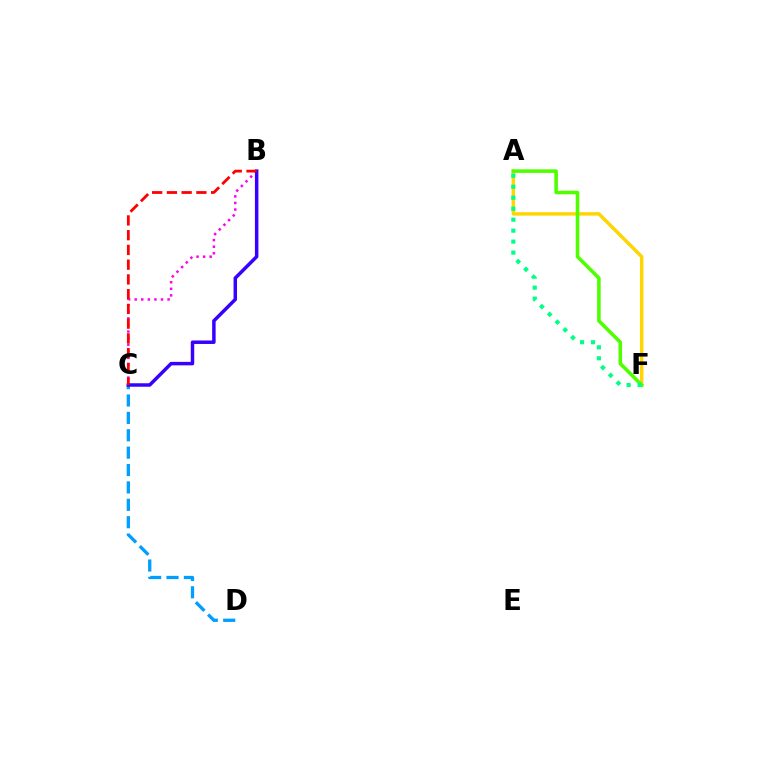{('A', 'F'): [{'color': '#ffd500', 'line_style': 'solid', 'thickness': 2.47}, {'color': '#4fff00', 'line_style': 'solid', 'thickness': 2.57}, {'color': '#00ff86', 'line_style': 'dotted', 'thickness': 2.98}], ('C', 'D'): [{'color': '#009eff', 'line_style': 'dashed', 'thickness': 2.36}], ('B', 'C'): [{'color': '#ff00ed', 'line_style': 'dotted', 'thickness': 1.79}, {'color': '#3700ff', 'line_style': 'solid', 'thickness': 2.5}, {'color': '#ff0000', 'line_style': 'dashed', 'thickness': 2.0}]}